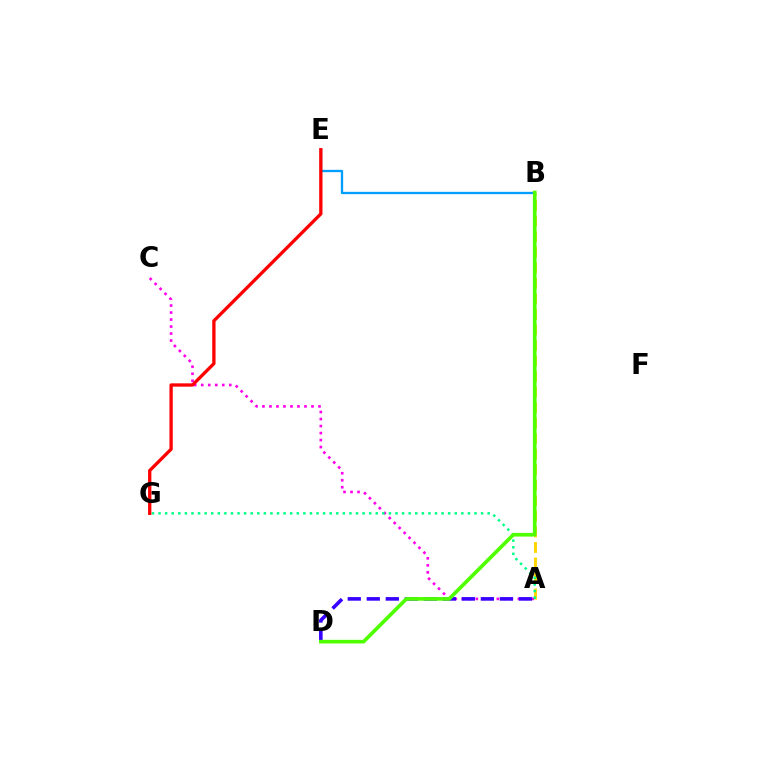{('A', 'C'): [{'color': '#ff00ed', 'line_style': 'dotted', 'thickness': 1.9}], ('B', 'E'): [{'color': '#009eff', 'line_style': 'solid', 'thickness': 1.66}], ('A', 'D'): [{'color': '#3700ff', 'line_style': 'dashed', 'thickness': 2.58}], ('A', 'B'): [{'color': '#ffd500', 'line_style': 'dashed', 'thickness': 2.11}], ('A', 'G'): [{'color': '#00ff86', 'line_style': 'dotted', 'thickness': 1.79}], ('E', 'G'): [{'color': '#ff0000', 'line_style': 'solid', 'thickness': 2.38}], ('B', 'D'): [{'color': '#4fff00', 'line_style': 'solid', 'thickness': 2.63}]}